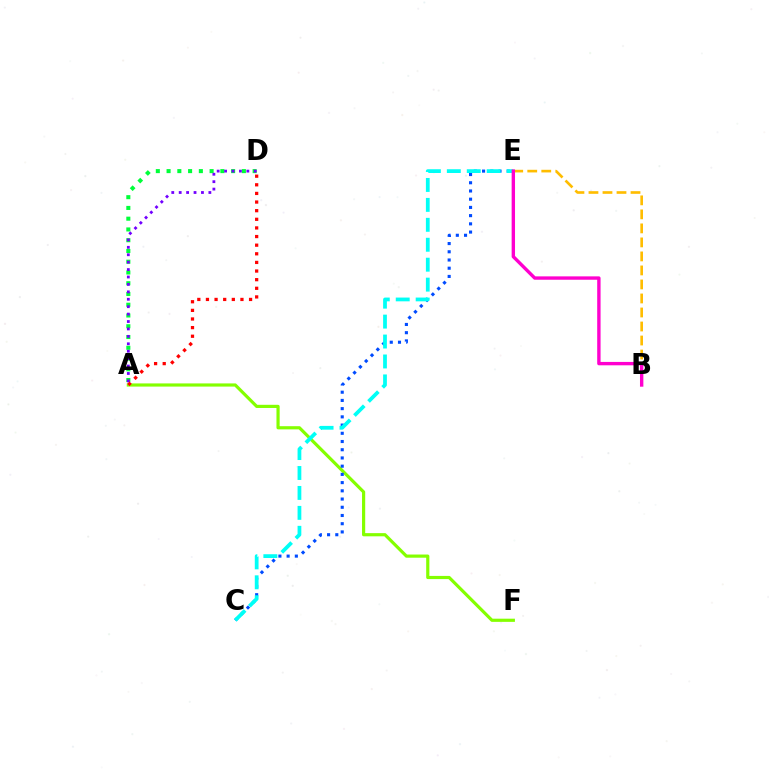{('A', 'D'): [{'color': '#00ff39', 'line_style': 'dotted', 'thickness': 2.92}, {'color': '#7200ff', 'line_style': 'dotted', 'thickness': 2.02}, {'color': '#ff0000', 'line_style': 'dotted', 'thickness': 2.34}], ('A', 'F'): [{'color': '#84ff00', 'line_style': 'solid', 'thickness': 2.29}], ('C', 'E'): [{'color': '#004bff', 'line_style': 'dotted', 'thickness': 2.23}, {'color': '#00fff6', 'line_style': 'dashed', 'thickness': 2.71}], ('B', 'E'): [{'color': '#ffbd00', 'line_style': 'dashed', 'thickness': 1.9}, {'color': '#ff00cf', 'line_style': 'solid', 'thickness': 2.43}]}